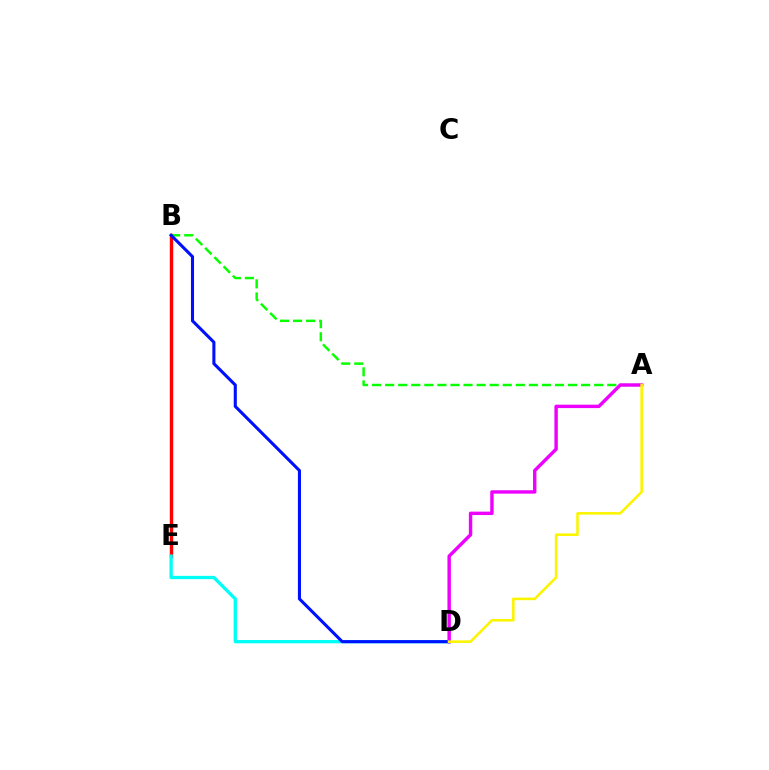{('B', 'E'): [{'color': '#ff0000', 'line_style': 'solid', 'thickness': 2.45}], ('A', 'B'): [{'color': '#08ff00', 'line_style': 'dashed', 'thickness': 1.77}], ('D', 'E'): [{'color': '#00fff6', 'line_style': 'solid', 'thickness': 2.38}], ('B', 'D'): [{'color': '#0010ff', 'line_style': 'solid', 'thickness': 2.22}], ('A', 'D'): [{'color': '#ee00ff', 'line_style': 'solid', 'thickness': 2.46}, {'color': '#fcf500', 'line_style': 'solid', 'thickness': 1.85}]}